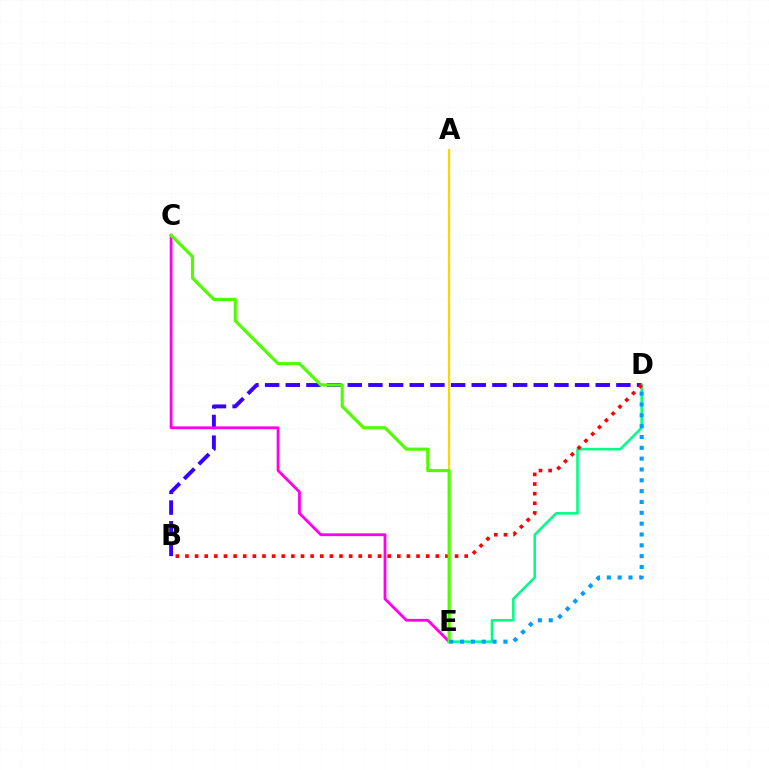{('B', 'D'): [{'color': '#3700ff', 'line_style': 'dashed', 'thickness': 2.81}, {'color': '#ff0000', 'line_style': 'dotted', 'thickness': 2.62}], ('A', 'E'): [{'color': '#ffd500', 'line_style': 'solid', 'thickness': 1.59}], ('D', 'E'): [{'color': '#00ff86', 'line_style': 'solid', 'thickness': 1.85}, {'color': '#009eff', 'line_style': 'dotted', 'thickness': 2.94}], ('C', 'E'): [{'color': '#ff00ed', 'line_style': 'solid', 'thickness': 2.02}, {'color': '#4fff00', 'line_style': 'solid', 'thickness': 2.28}]}